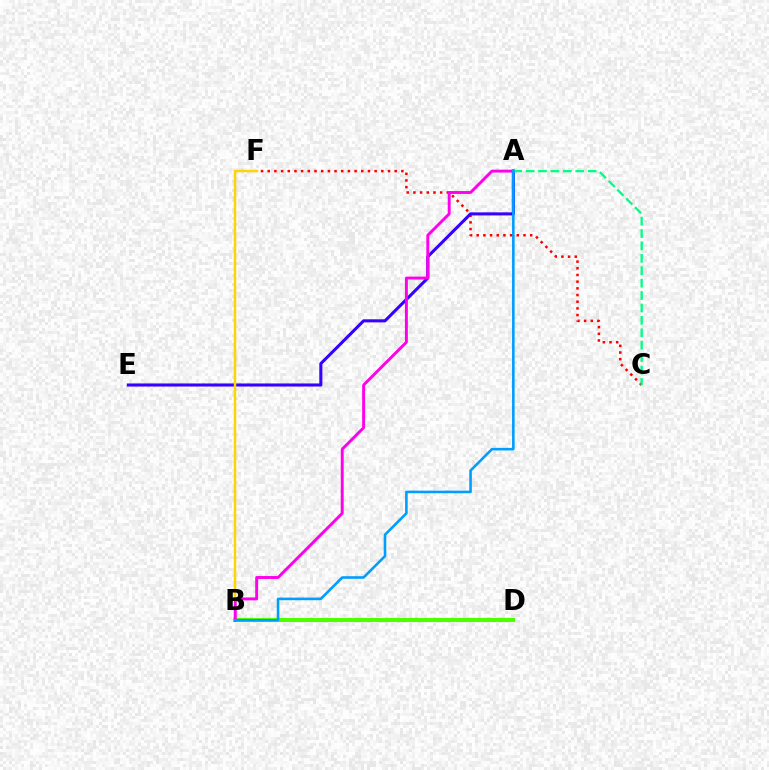{('C', 'F'): [{'color': '#ff0000', 'line_style': 'dotted', 'thickness': 1.82}], ('A', 'E'): [{'color': '#3700ff', 'line_style': 'solid', 'thickness': 2.21}], ('B', 'D'): [{'color': '#4fff00', 'line_style': 'solid', 'thickness': 2.99}], ('B', 'F'): [{'color': '#ffd500', 'line_style': 'solid', 'thickness': 1.77}], ('A', 'B'): [{'color': '#ff00ed', 'line_style': 'solid', 'thickness': 2.1}, {'color': '#009eff', 'line_style': 'solid', 'thickness': 1.87}], ('A', 'C'): [{'color': '#00ff86', 'line_style': 'dashed', 'thickness': 1.69}]}